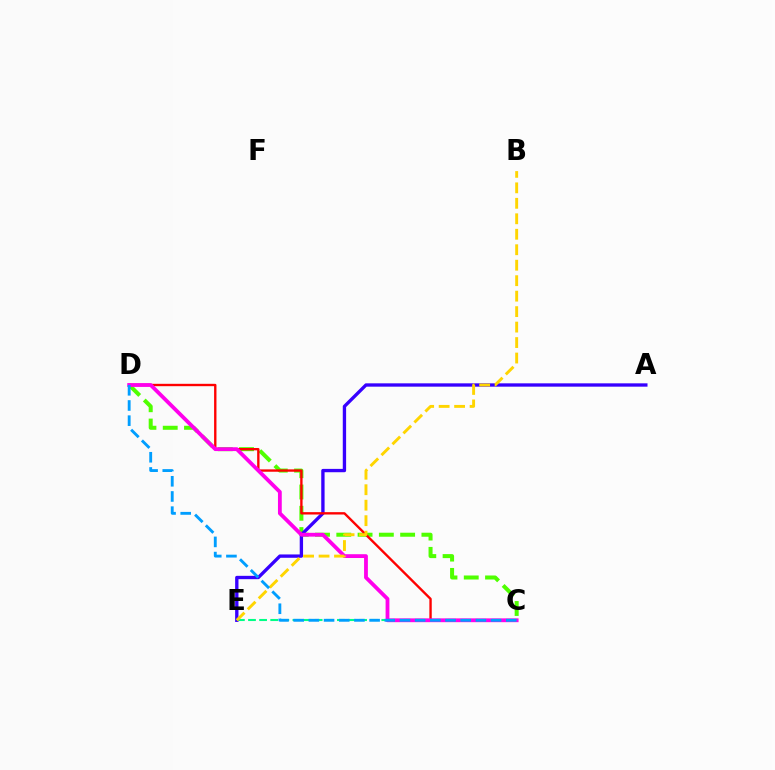{('C', 'E'): [{'color': '#00ff86', 'line_style': 'dashed', 'thickness': 1.51}], ('C', 'D'): [{'color': '#4fff00', 'line_style': 'dashed', 'thickness': 2.89}, {'color': '#ff0000', 'line_style': 'solid', 'thickness': 1.7}, {'color': '#ff00ed', 'line_style': 'solid', 'thickness': 2.74}, {'color': '#009eff', 'line_style': 'dashed', 'thickness': 2.06}], ('A', 'E'): [{'color': '#3700ff', 'line_style': 'solid', 'thickness': 2.4}], ('B', 'E'): [{'color': '#ffd500', 'line_style': 'dashed', 'thickness': 2.1}]}